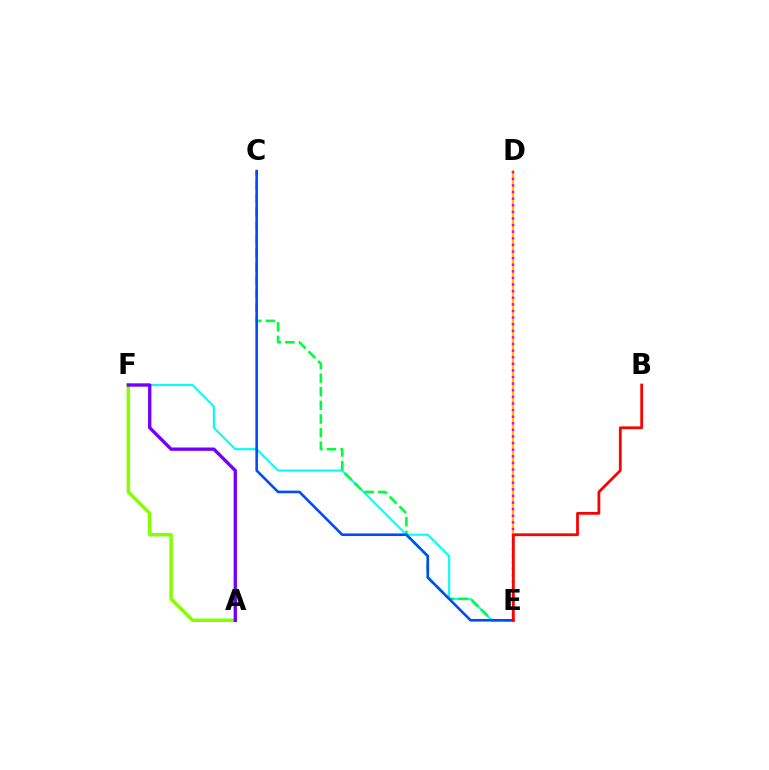{('A', 'F'): [{'color': '#84ff00', 'line_style': 'solid', 'thickness': 2.49}, {'color': '#7200ff', 'line_style': 'solid', 'thickness': 2.41}], ('E', 'F'): [{'color': '#00fff6', 'line_style': 'solid', 'thickness': 1.52}], ('D', 'E'): [{'color': '#ffbd00', 'line_style': 'solid', 'thickness': 1.55}, {'color': '#ff00cf', 'line_style': 'dotted', 'thickness': 1.79}], ('C', 'E'): [{'color': '#00ff39', 'line_style': 'dashed', 'thickness': 1.85}, {'color': '#004bff', 'line_style': 'solid', 'thickness': 1.88}], ('B', 'E'): [{'color': '#ff0000', 'line_style': 'solid', 'thickness': 2.0}]}